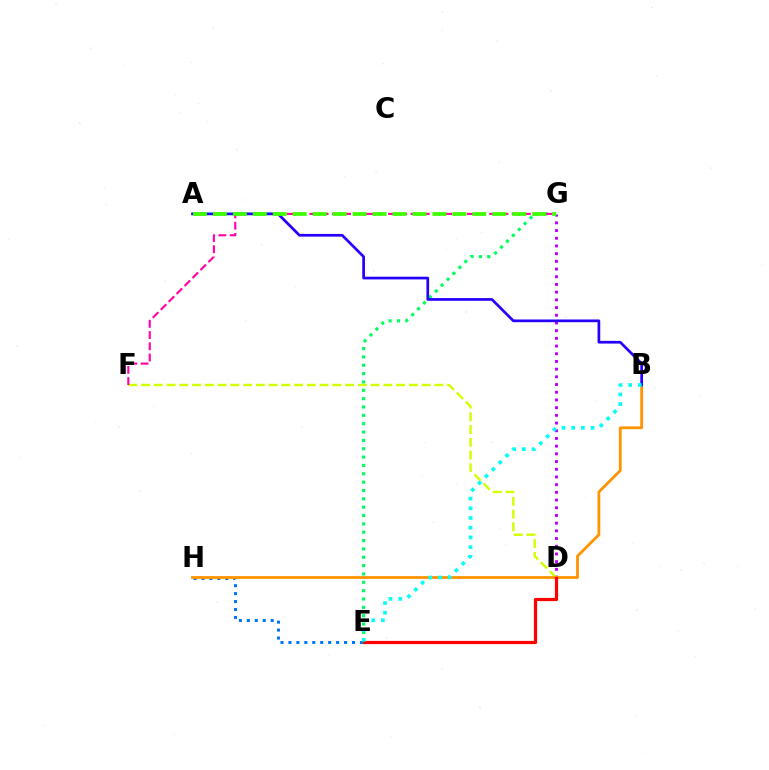{('D', 'G'): [{'color': '#b900ff', 'line_style': 'dotted', 'thickness': 2.09}], ('E', 'G'): [{'color': '#00ff5c', 'line_style': 'dotted', 'thickness': 2.27}], ('E', 'H'): [{'color': '#0074ff', 'line_style': 'dotted', 'thickness': 2.16}], ('D', 'F'): [{'color': '#d1ff00', 'line_style': 'dashed', 'thickness': 1.73}], ('B', 'H'): [{'color': '#ff9400', 'line_style': 'solid', 'thickness': 2.02}], ('D', 'E'): [{'color': '#ff0000', 'line_style': 'solid', 'thickness': 2.31}], ('F', 'G'): [{'color': '#ff00ac', 'line_style': 'dashed', 'thickness': 1.53}], ('A', 'B'): [{'color': '#2500ff', 'line_style': 'solid', 'thickness': 1.95}], ('A', 'G'): [{'color': '#3dff00', 'line_style': 'dashed', 'thickness': 2.71}], ('B', 'E'): [{'color': '#00fff6', 'line_style': 'dotted', 'thickness': 2.64}]}